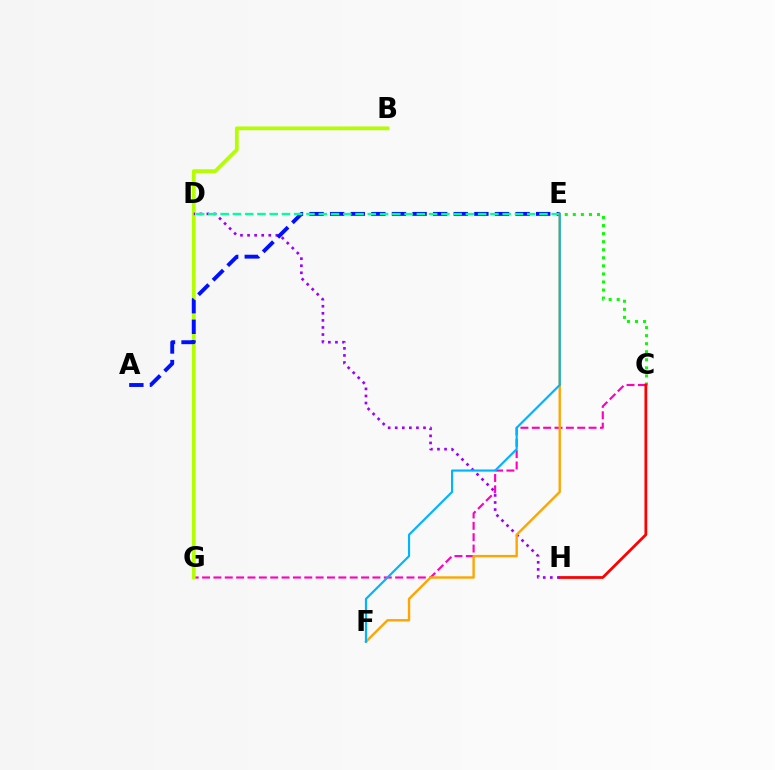{('C', 'G'): [{'color': '#ff00bd', 'line_style': 'dashed', 'thickness': 1.54}], ('C', 'E'): [{'color': '#08ff00', 'line_style': 'dotted', 'thickness': 2.19}], ('C', 'H'): [{'color': '#ff0000', 'line_style': 'solid', 'thickness': 1.99}], ('B', 'G'): [{'color': '#b3ff00', 'line_style': 'solid', 'thickness': 2.69}], ('D', 'H'): [{'color': '#9b00ff', 'line_style': 'dotted', 'thickness': 1.92}], ('A', 'E'): [{'color': '#0010ff', 'line_style': 'dashed', 'thickness': 2.8}], ('D', 'E'): [{'color': '#00ff9d', 'line_style': 'dashed', 'thickness': 1.67}], ('E', 'F'): [{'color': '#ffa500', 'line_style': 'solid', 'thickness': 1.72}, {'color': '#00b5ff', 'line_style': 'solid', 'thickness': 1.56}]}